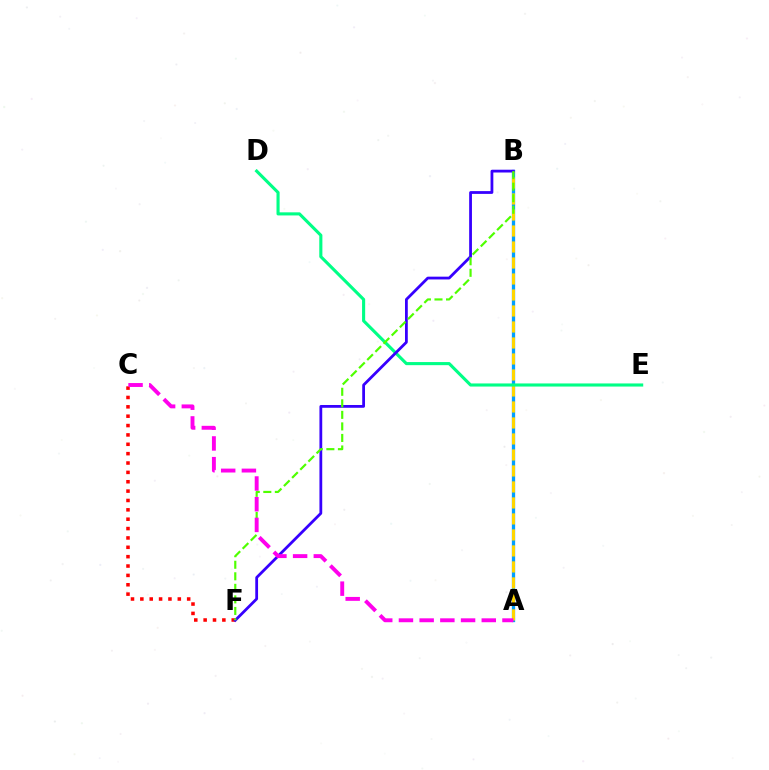{('A', 'B'): [{'color': '#009eff', 'line_style': 'solid', 'thickness': 2.37}, {'color': '#ffd500', 'line_style': 'dashed', 'thickness': 2.17}], ('D', 'E'): [{'color': '#00ff86', 'line_style': 'solid', 'thickness': 2.24}], ('C', 'F'): [{'color': '#ff0000', 'line_style': 'dotted', 'thickness': 2.54}], ('B', 'F'): [{'color': '#3700ff', 'line_style': 'solid', 'thickness': 2.01}, {'color': '#4fff00', 'line_style': 'dashed', 'thickness': 1.57}], ('A', 'C'): [{'color': '#ff00ed', 'line_style': 'dashed', 'thickness': 2.81}]}